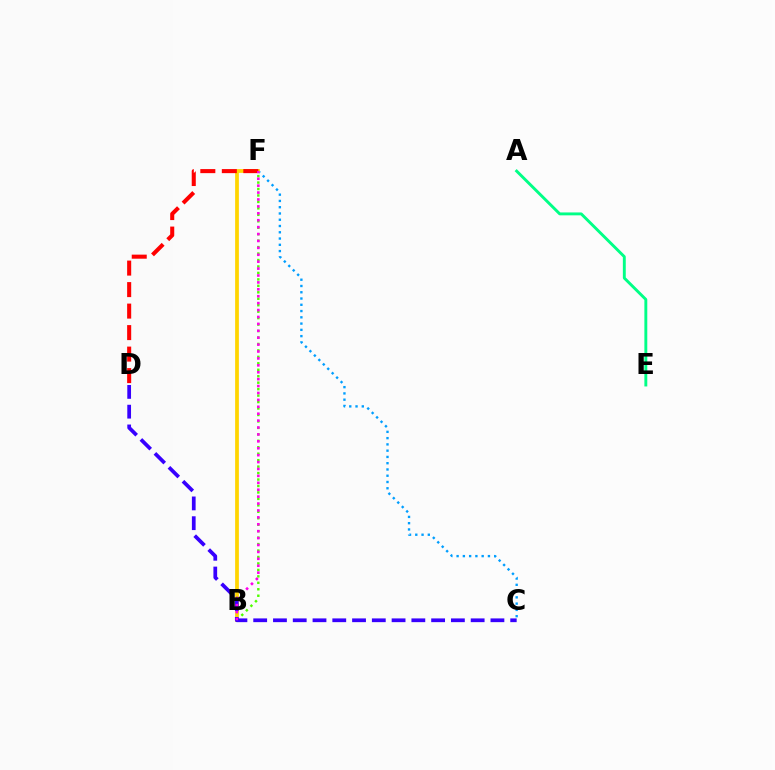{('B', 'F'): [{'color': '#4fff00', 'line_style': 'dotted', 'thickness': 1.75}, {'color': '#ffd500', 'line_style': 'solid', 'thickness': 2.69}, {'color': '#ff00ed', 'line_style': 'dotted', 'thickness': 1.88}], ('A', 'E'): [{'color': '#00ff86', 'line_style': 'solid', 'thickness': 2.09}], ('C', 'F'): [{'color': '#009eff', 'line_style': 'dotted', 'thickness': 1.7}], ('D', 'F'): [{'color': '#ff0000', 'line_style': 'dashed', 'thickness': 2.92}], ('C', 'D'): [{'color': '#3700ff', 'line_style': 'dashed', 'thickness': 2.69}]}